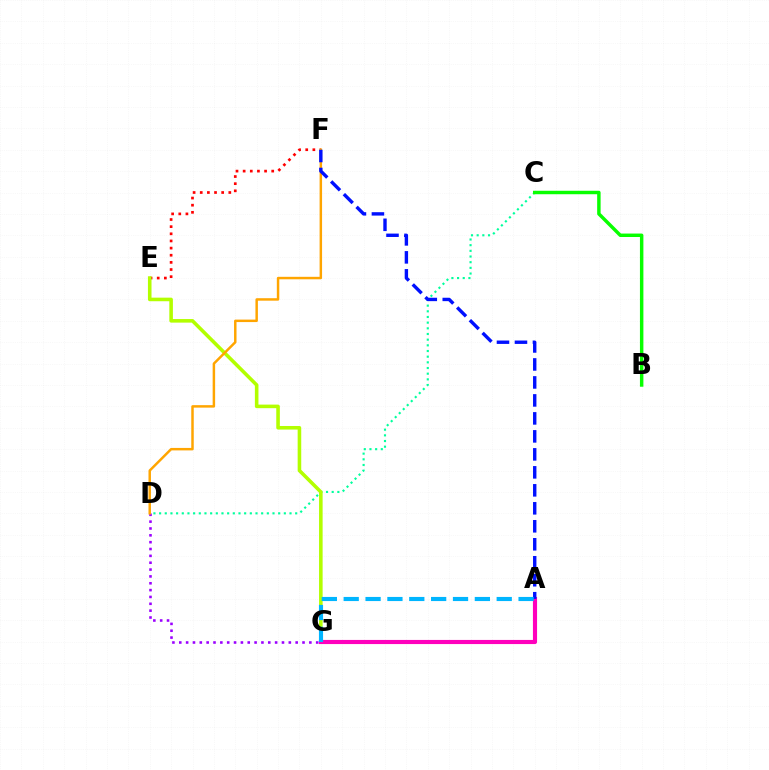{('C', 'D'): [{'color': '#00ff9d', 'line_style': 'dotted', 'thickness': 1.54}], ('E', 'F'): [{'color': '#ff0000', 'line_style': 'dotted', 'thickness': 1.94}], ('D', 'G'): [{'color': '#9b00ff', 'line_style': 'dotted', 'thickness': 1.86}], ('E', 'G'): [{'color': '#b3ff00', 'line_style': 'solid', 'thickness': 2.57}], ('A', 'G'): [{'color': '#ff00bd', 'line_style': 'solid', 'thickness': 2.97}, {'color': '#00b5ff', 'line_style': 'dashed', 'thickness': 2.97}], ('D', 'F'): [{'color': '#ffa500', 'line_style': 'solid', 'thickness': 1.78}], ('B', 'C'): [{'color': '#08ff00', 'line_style': 'solid', 'thickness': 2.48}], ('A', 'F'): [{'color': '#0010ff', 'line_style': 'dashed', 'thickness': 2.44}]}